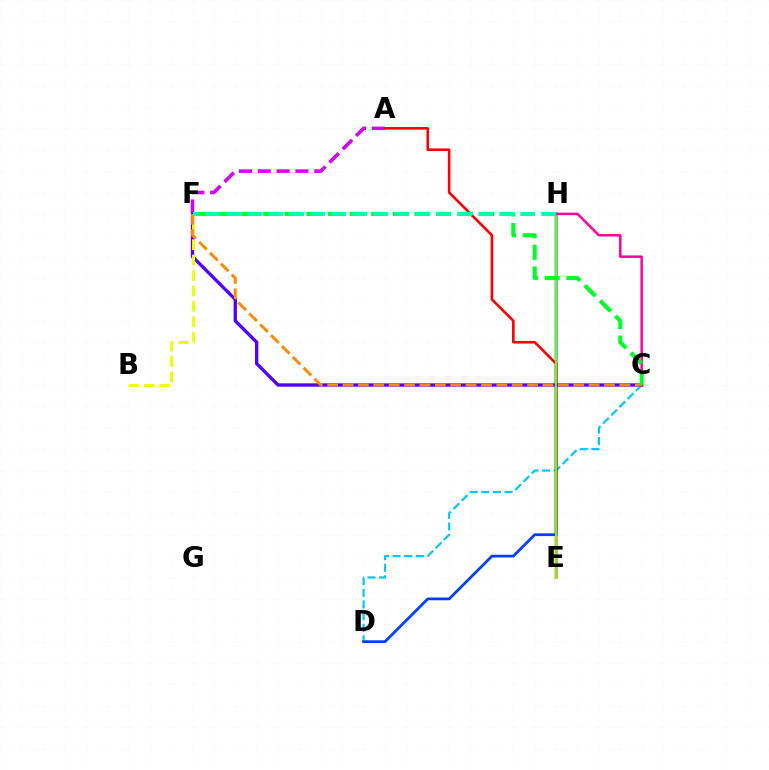{('C', 'D'): [{'color': '#00c7ff', 'line_style': 'dashed', 'thickness': 1.58}], ('D', 'H'): [{'color': '#003fff', 'line_style': 'solid', 'thickness': 1.98}], ('A', 'F'): [{'color': '#d600ff', 'line_style': 'dashed', 'thickness': 2.56}], ('A', 'E'): [{'color': '#ff0000', 'line_style': 'solid', 'thickness': 1.88}], ('C', 'F'): [{'color': '#4f00ff', 'line_style': 'solid', 'thickness': 2.4}, {'color': '#00ff27', 'line_style': 'dashed', 'thickness': 2.94}, {'color': '#ff8800', 'line_style': 'dashed', 'thickness': 2.09}], ('E', 'H'): [{'color': '#66ff00', 'line_style': 'solid', 'thickness': 1.54}], ('B', 'F'): [{'color': '#eeff00', 'line_style': 'dashed', 'thickness': 2.09}], ('C', 'H'): [{'color': '#ff00a0', 'line_style': 'solid', 'thickness': 1.79}], ('F', 'H'): [{'color': '#00ffaf', 'line_style': 'dashed', 'thickness': 2.85}]}